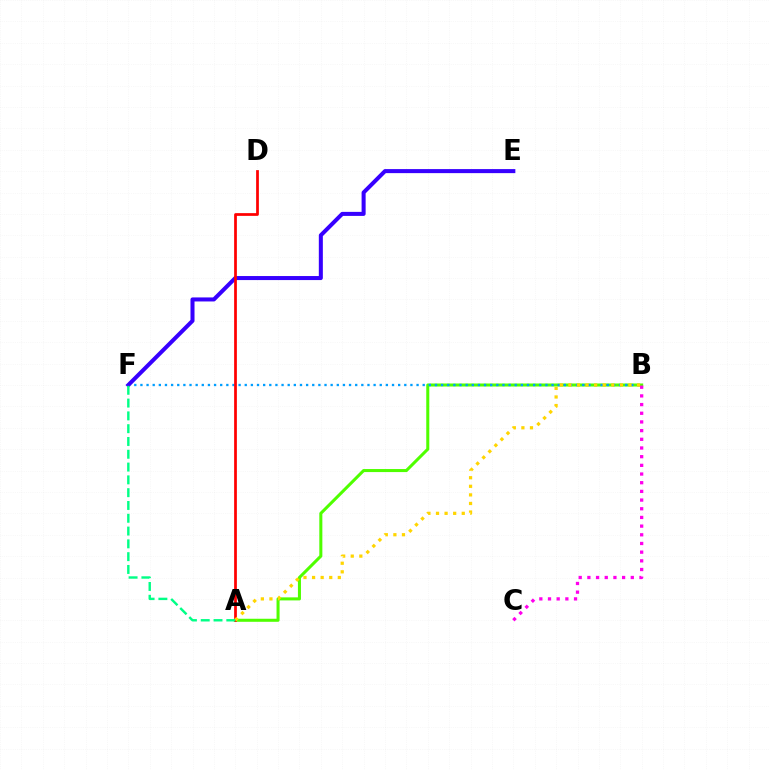{('A', 'B'): [{'color': '#4fff00', 'line_style': 'solid', 'thickness': 2.19}, {'color': '#ffd500', 'line_style': 'dotted', 'thickness': 2.33}], ('B', 'C'): [{'color': '#ff00ed', 'line_style': 'dotted', 'thickness': 2.36}], ('B', 'F'): [{'color': '#009eff', 'line_style': 'dotted', 'thickness': 1.67}], ('E', 'F'): [{'color': '#3700ff', 'line_style': 'solid', 'thickness': 2.9}], ('A', 'D'): [{'color': '#ff0000', 'line_style': 'solid', 'thickness': 1.97}], ('A', 'F'): [{'color': '#00ff86', 'line_style': 'dashed', 'thickness': 1.74}]}